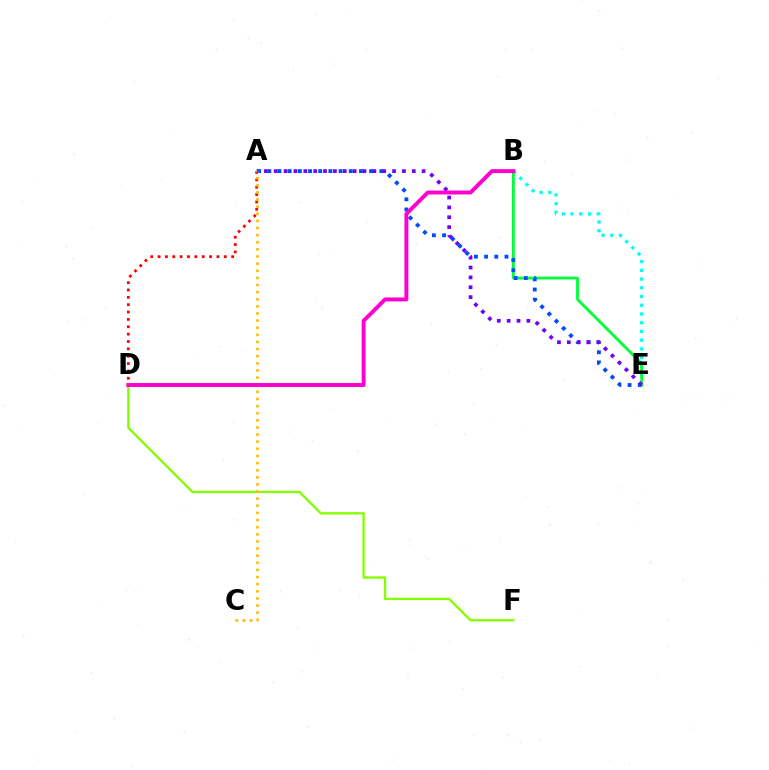{('B', 'E'): [{'color': '#00fff6', 'line_style': 'dotted', 'thickness': 2.37}, {'color': '#00ff39', 'line_style': 'solid', 'thickness': 2.03}], ('A', 'D'): [{'color': '#ff0000', 'line_style': 'dotted', 'thickness': 2.0}], ('A', 'E'): [{'color': '#004bff', 'line_style': 'dotted', 'thickness': 2.77}, {'color': '#7200ff', 'line_style': 'dotted', 'thickness': 2.68}], ('D', 'F'): [{'color': '#84ff00', 'line_style': 'solid', 'thickness': 1.69}], ('A', 'C'): [{'color': '#ffbd00', 'line_style': 'dotted', 'thickness': 1.94}], ('B', 'D'): [{'color': '#ff00cf', 'line_style': 'solid', 'thickness': 2.82}]}